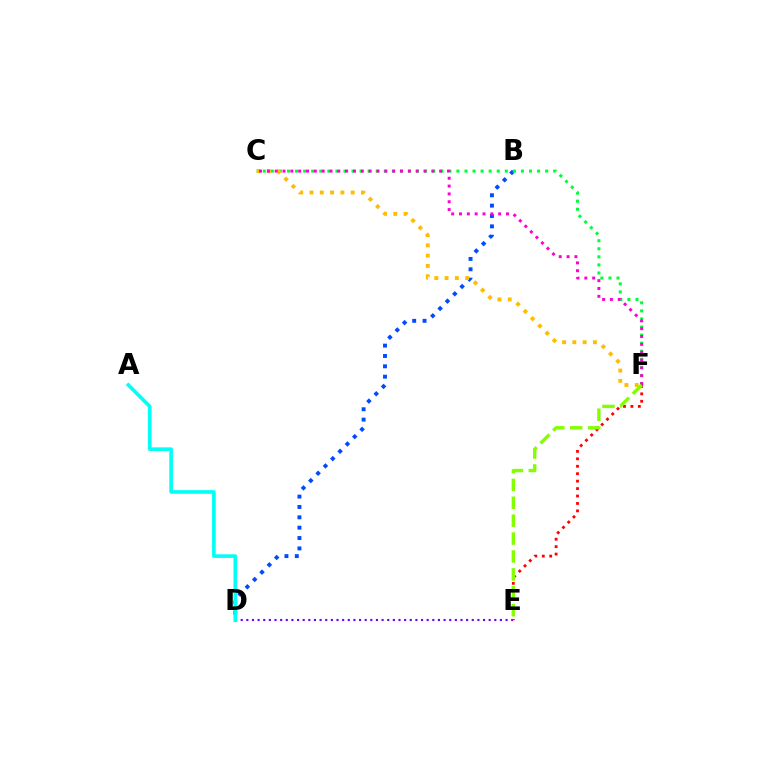{('B', 'D'): [{'color': '#004bff', 'line_style': 'dotted', 'thickness': 2.81}], ('C', 'F'): [{'color': '#00ff39', 'line_style': 'dotted', 'thickness': 2.19}, {'color': '#ffbd00', 'line_style': 'dotted', 'thickness': 2.8}, {'color': '#ff00cf', 'line_style': 'dotted', 'thickness': 2.13}], ('D', 'E'): [{'color': '#7200ff', 'line_style': 'dotted', 'thickness': 1.53}], ('A', 'D'): [{'color': '#00fff6', 'line_style': 'solid', 'thickness': 2.61}], ('E', 'F'): [{'color': '#ff0000', 'line_style': 'dotted', 'thickness': 2.02}, {'color': '#84ff00', 'line_style': 'dashed', 'thickness': 2.43}]}